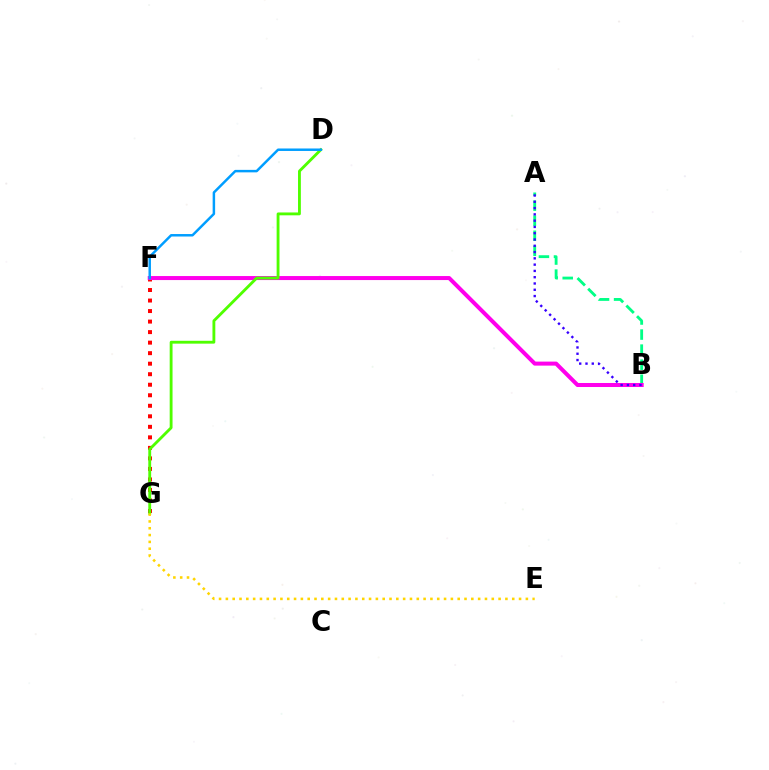{('A', 'B'): [{'color': '#00ff86', 'line_style': 'dashed', 'thickness': 2.05}, {'color': '#3700ff', 'line_style': 'dotted', 'thickness': 1.71}], ('F', 'G'): [{'color': '#ff0000', 'line_style': 'dotted', 'thickness': 2.86}], ('B', 'F'): [{'color': '#ff00ed', 'line_style': 'solid', 'thickness': 2.89}], ('D', 'G'): [{'color': '#4fff00', 'line_style': 'solid', 'thickness': 2.05}], ('E', 'G'): [{'color': '#ffd500', 'line_style': 'dotted', 'thickness': 1.85}], ('D', 'F'): [{'color': '#009eff', 'line_style': 'solid', 'thickness': 1.78}]}